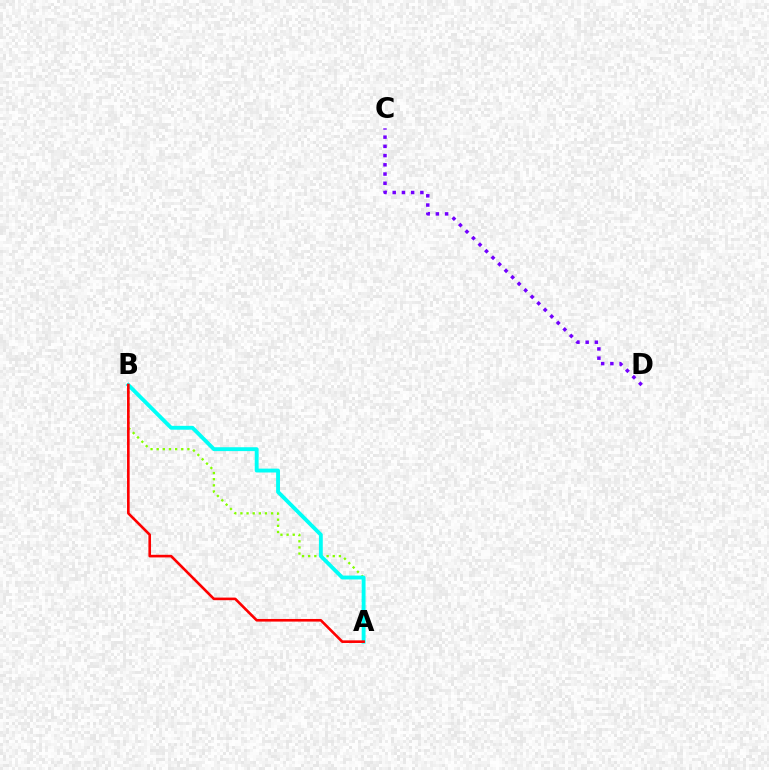{('C', 'D'): [{'color': '#7200ff', 'line_style': 'dotted', 'thickness': 2.51}], ('A', 'B'): [{'color': '#84ff00', 'line_style': 'dotted', 'thickness': 1.67}, {'color': '#00fff6', 'line_style': 'solid', 'thickness': 2.78}, {'color': '#ff0000', 'line_style': 'solid', 'thickness': 1.89}]}